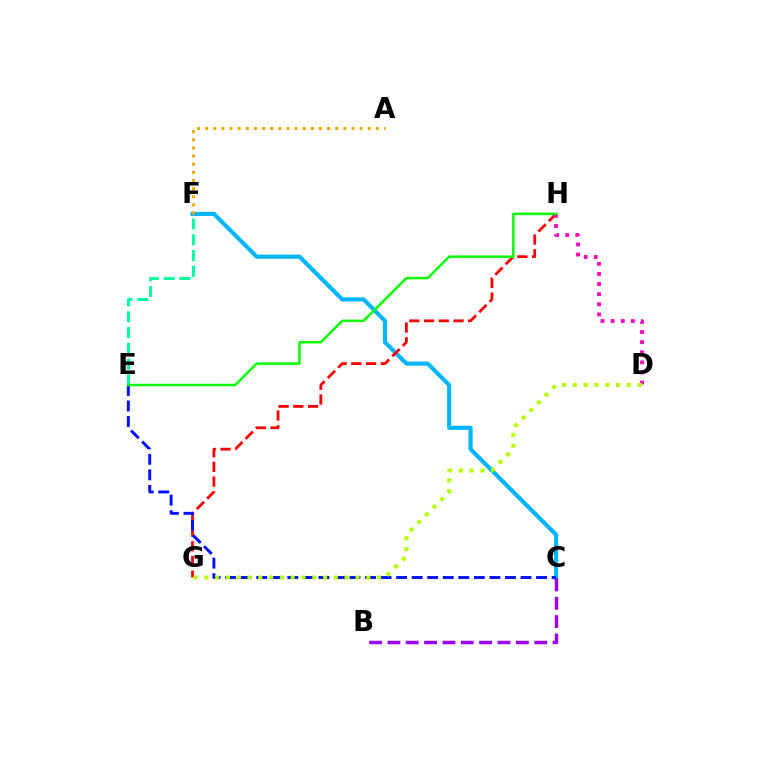{('C', 'F'): [{'color': '#00b5ff', 'line_style': 'solid', 'thickness': 2.96}], ('A', 'F'): [{'color': '#ffa500', 'line_style': 'dotted', 'thickness': 2.21}], ('G', 'H'): [{'color': '#ff0000', 'line_style': 'dashed', 'thickness': 2.0}], ('C', 'E'): [{'color': '#0010ff', 'line_style': 'dashed', 'thickness': 2.11}], ('B', 'C'): [{'color': '#9b00ff', 'line_style': 'dashed', 'thickness': 2.49}], ('D', 'H'): [{'color': '#ff00bd', 'line_style': 'dotted', 'thickness': 2.75}], ('D', 'G'): [{'color': '#b3ff00', 'line_style': 'dotted', 'thickness': 2.93}], ('E', 'F'): [{'color': '#00ff9d', 'line_style': 'dashed', 'thickness': 2.14}], ('E', 'H'): [{'color': '#08ff00', 'line_style': 'solid', 'thickness': 1.78}]}